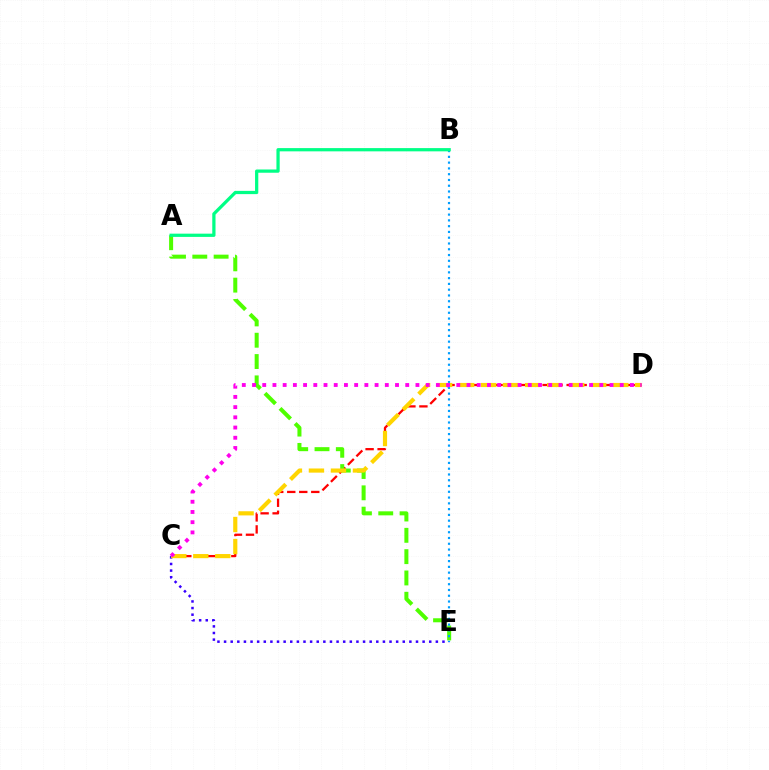{('C', 'E'): [{'color': '#3700ff', 'line_style': 'dotted', 'thickness': 1.8}], ('C', 'D'): [{'color': '#ff0000', 'line_style': 'dashed', 'thickness': 1.63}, {'color': '#ffd500', 'line_style': 'dashed', 'thickness': 2.99}, {'color': '#ff00ed', 'line_style': 'dotted', 'thickness': 2.78}], ('A', 'E'): [{'color': '#4fff00', 'line_style': 'dashed', 'thickness': 2.9}], ('B', 'E'): [{'color': '#009eff', 'line_style': 'dotted', 'thickness': 1.57}], ('A', 'B'): [{'color': '#00ff86', 'line_style': 'solid', 'thickness': 2.34}]}